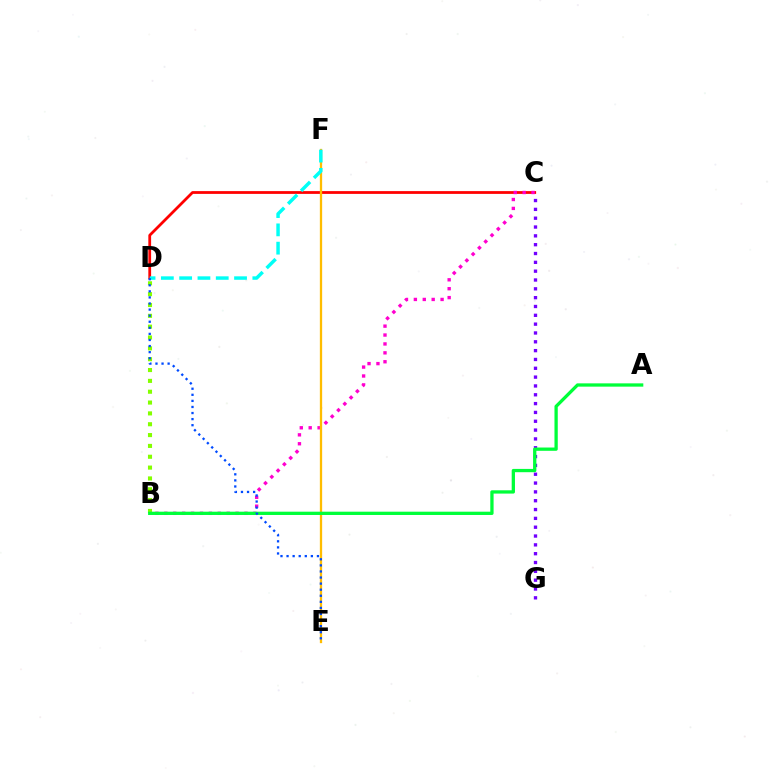{('C', 'G'): [{'color': '#7200ff', 'line_style': 'dotted', 'thickness': 2.4}], ('C', 'D'): [{'color': '#ff0000', 'line_style': 'solid', 'thickness': 2.0}], ('B', 'C'): [{'color': '#ff00cf', 'line_style': 'dotted', 'thickness': 2.42}], ('E', 'F'): [{'color': '#ffbd00', 'line_style': 'solid', 'thickness': 1.65}], ('B', 'D'): [{'color': '#84ff00', 'line_style': 'dotted', 'thickness': 2.95}], ('A', 'B'): [{'color': '#00ff39', 'line_style': 'solid', 'thickness': 2.37}], ('D', 'F'): [{'color': '#00fff6', 'line_style': 'dashed', 'thickness': 2.49}], ('D', 'E'): [{'color': '#004bff', 'line_style': 'dotted', 'thickness': 1.65}]}